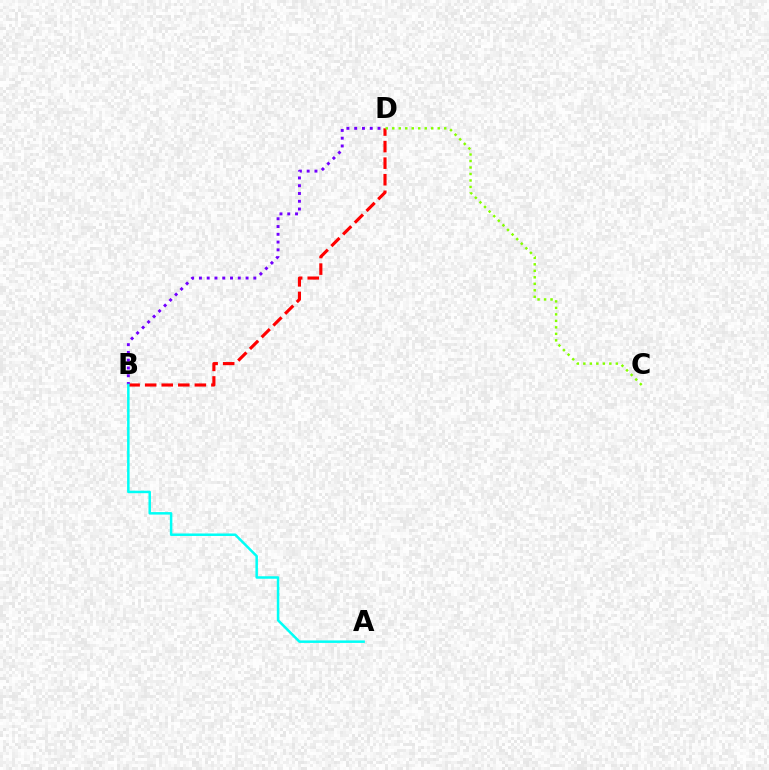{('B', 'D'): [{'color': '#ff0000', 'line_style': 'dashed', 'thickness': 2.25}, {'color': '#7200ff', 'line_style': 'dotted', 'thickness': 2.11}], ('A', 'B'): [{'color': '#00fff6', 'line_style': 'solid', 'thickness': 1.8}], ('C', 'D'): [{'color': '#84ff00', 'line_style': 'dotted', 'thickness': 1.76}]}